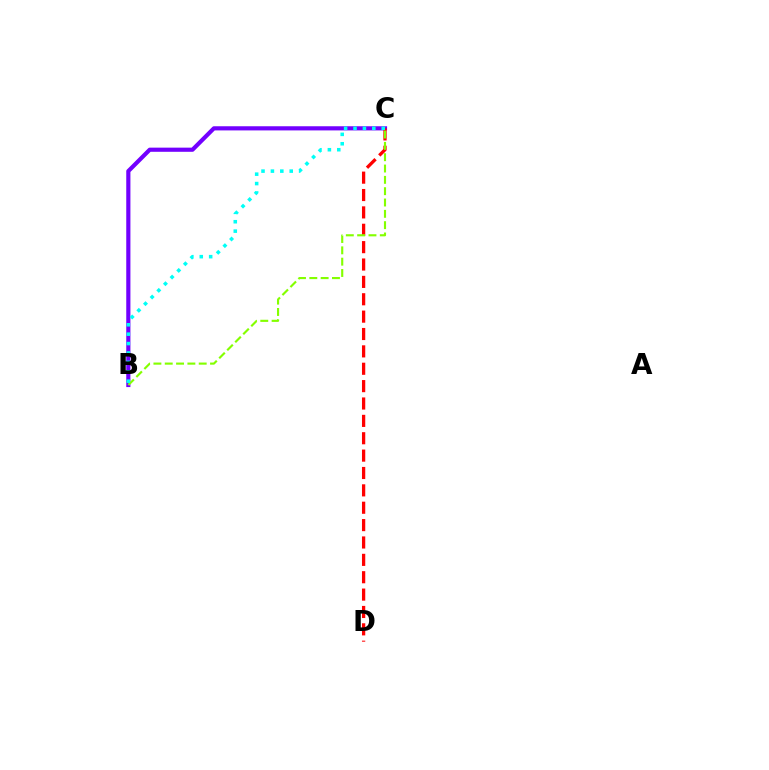{('B', 'C'): [{'color': '#7200ff', 'line_style': 'solid', 'thickness': 2.99}, {'color': '#84ff00', 'line_style': 'dashed', 'thickness': 1.54}, {'color': '#00fff6', 'line_style': 'dotted', 'thickness': 2.55}], ('C', 'D'): [{'color': '#ff0000', 'line_style': 'dashed', 'thickness': 2.36}]}